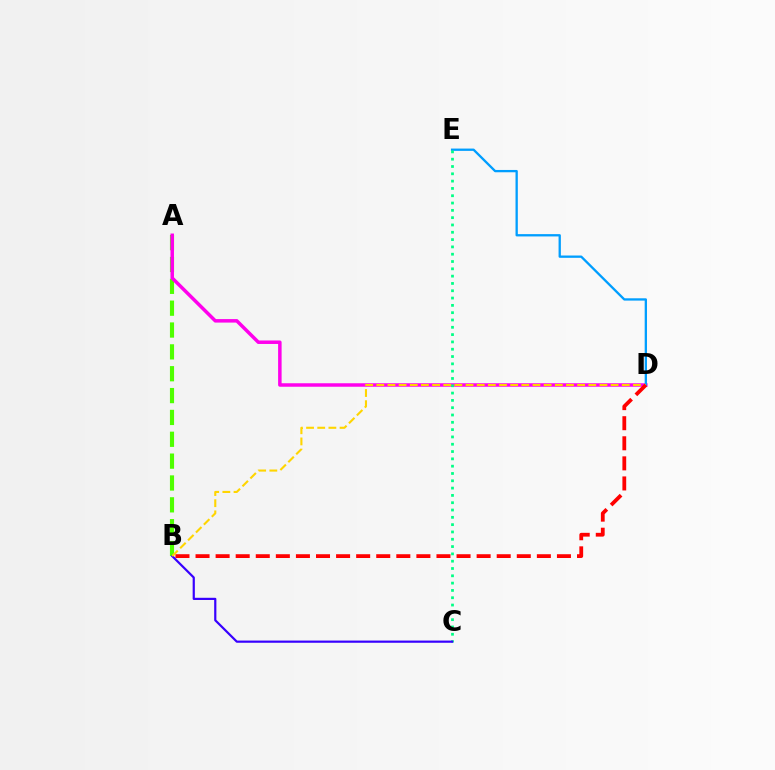{('A', 'B'): [{'color': '#4fff00', 'line_style': 'dashed', 'thickness': 2.97}], ('A', 'D'): [{'color': '#ff00ed', 'line_style': 'solid', 'thickness': 2.52}], ('D', 'E'): [{'color': '#009eff', 'line_style': 'solid', 'thickness': 1.66}], ('C', 'E'): [{'color': '#00ff86', 'line_style': 'dotted', 'thickness': 1.99}], ('B', 'C'): [{'color': '#3700ff', 'line_style': 'solid', 'thickness': 1.58}], ('B', 'D'): [{'color': '#ffd500', 'line_style': 'dashed', 'thickness': 1.52}, {'color': '#ff0000', 'line_style': 'dashed', 'thickness': 2.73}]}